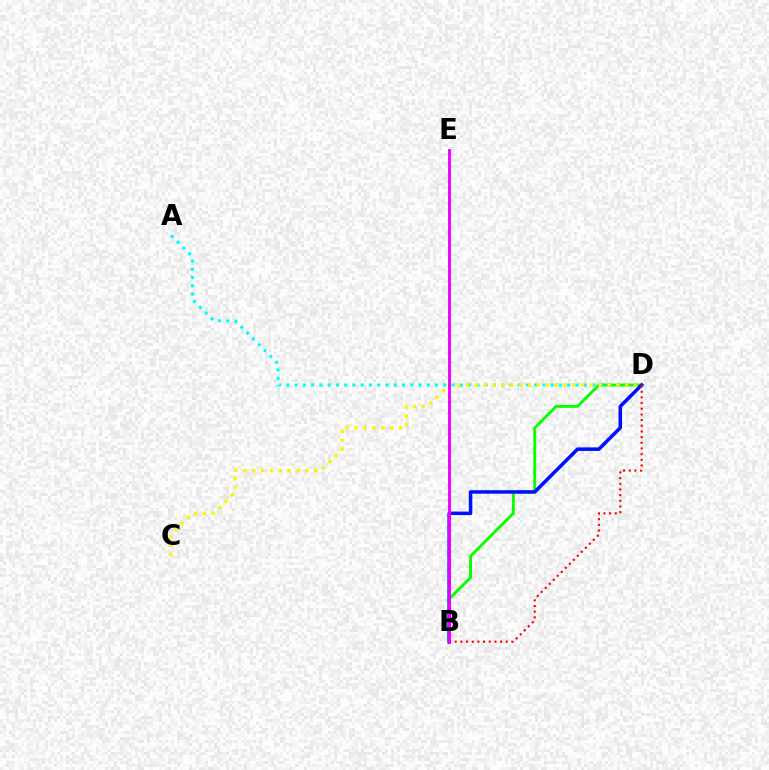{('B', 'D'): [{'color': '#08ff00', 'line_style': 'solid', 'thickness': 2.08}, {'color': '#0010ff', 'line_style': 'solid', 'thickness': 2.54}, {'color': '#ff0000', 'line_style': 'dotted', 'thickness': 1.54}], ('A', 'D'): [{'color': '#00fff6', 'line_style': 'dotted', 'thickness': 2.24}], ('C', 'D'): [{'color': '#fcf500', 'line_style': 'dotted', 'thickness': 2.4}], ('B', 'E'): [{'color': '#ee00ff', 'line_style': 'solid', 'thickness': 2.08}]}